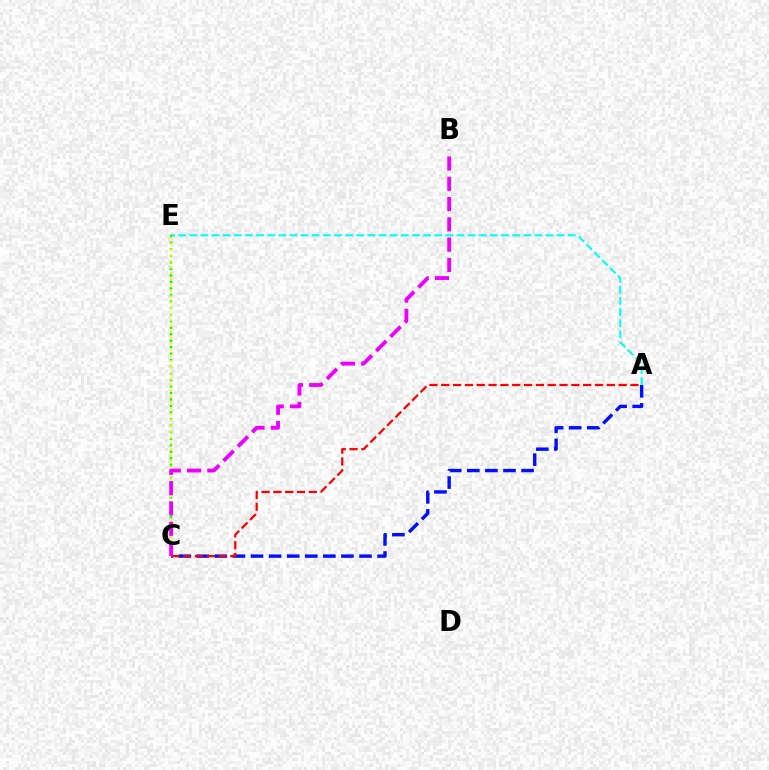{('A', 'E'): [{'color': '#00fff6', 'line_style': 'dashed', 'thickness': 1.51}], ('A', 'C'): [{'color': '#0010ff', 'line_style': 'dashed', 'thickness': 2.46}, {'color': '#ff0000', 'line_style': 'dashed', 'thickness': 1.61}], ('C', 'E'): [{'color': '#08ff00', 'line_style': 'dotted', 'thickness': 1.77}, {'color': '#fcf500', 'line_style': 'dotted', 'thickness': 1.59}], ('B', 'C'): [{'color': '#ee00ff', 'line_style': 'dashed', 'thickness': 2.76}]}